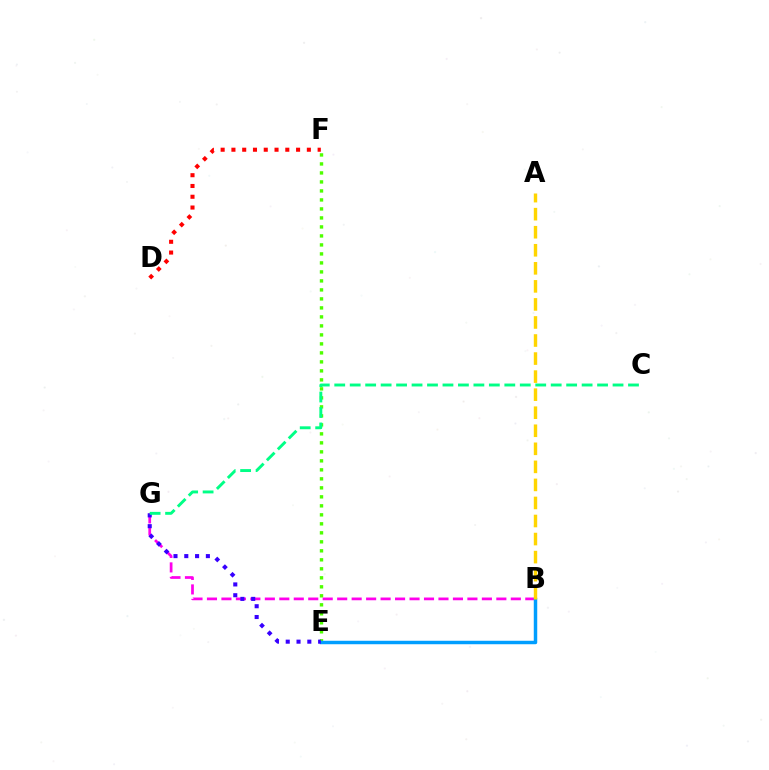{('E', 'F'): [{'color': '#4fff00', 'line_style': 'dotted', 'thickness': 2.44}], ('B', 'G'): [{'color': '#ff00ed', 'line_style': 'dashed', 'thickness': 1.97}], ('B', 'E'): [{'color': '#009eff', 'line_style': 'solid', 'thickness': 2.5}], ('E', 'G'): [{'color': '#3700ff', 'line_style': 'dotted', 'thickness': 2.93}], ('D', 'F'): [{'color': '#ff0000', 'line_style': 'dotted', 'thickness': 2.93}], ('A', 'B'): [{'color': '#ffd500', 'line_style': 'dashed', 'thickness': 2.45}], ('C', 'G'): [{'color': '#00ff86', 'line_style': 'dashed', 'thickness': 2.1}]}